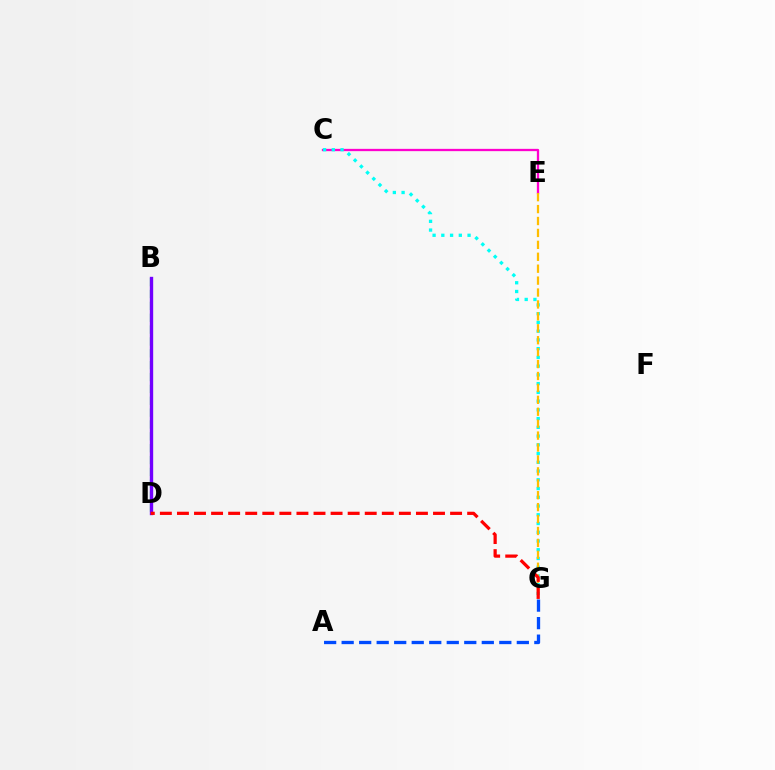{('B', 'D'): [{'color': '#00ff39', 'line_style': 'dashed', 'thickness': 1.61}, {'color': '#84ff00', 'line_style': 'solid', 'thickness': 1.93}, {'color': '#7200ff', 'line_style': 'solid', 'thickness': 2.42}], ('C', 'E'): [{'color': '#ff00cf', 'line_style': 'solid', 'thickness': 1.66}], ('C', 'G'): [{'color': '#00fff6', 'line_style': 'dotted', 'thickness': 2.38}], ('E', 'G'): [{'color': '#ffbd00', 'line_style': 'dashed', 'thickness': 1.62}], ('A', 'G'): [{'color': '#004bff', 'line_style': 'dashed', 'thickness': 2.38}], ('D', 'G'): [{'color': '#ff0000', 'line_style': 'dashed', 'thickness': 2.32}]}